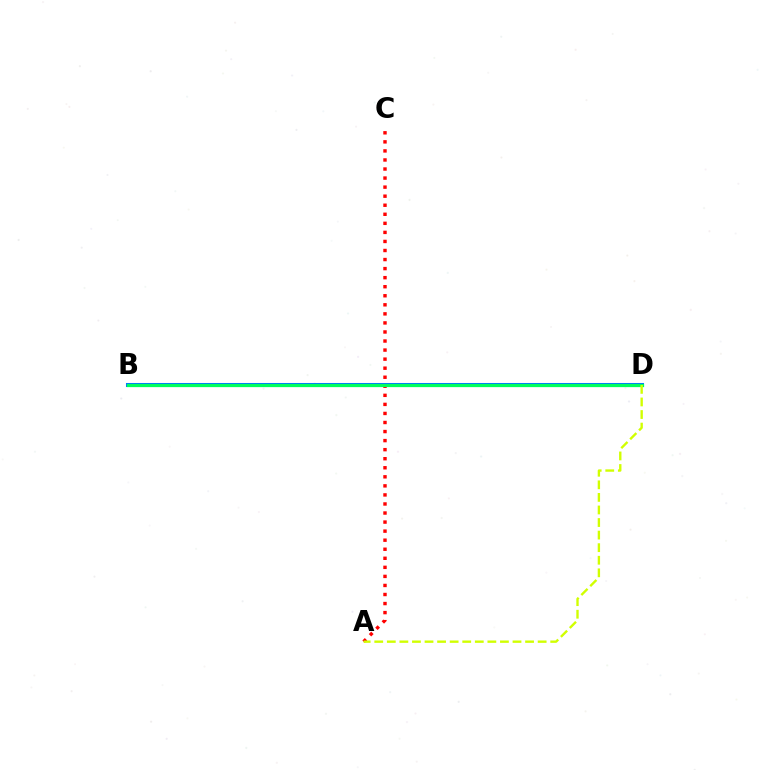{('A', 'C'): [{'color': '#ff0000', 'line_style': 'dotted', 'thickness': 2.46}], ('B', 'D'): [{'color': '#b900ff', 'line_style': 'dotted', 'thickness': 1.6}, {'color': '#0074ff', 'line_style': 'solid', 'thickness': 2.91}, {'color': '#00ff5c', 'line_style': 'solid', 'thickness': 2.32}], ('A', 'D'): [{'color': '#d1ff00', 'line_style': 'dashed', 'thickness': 1.71}]}